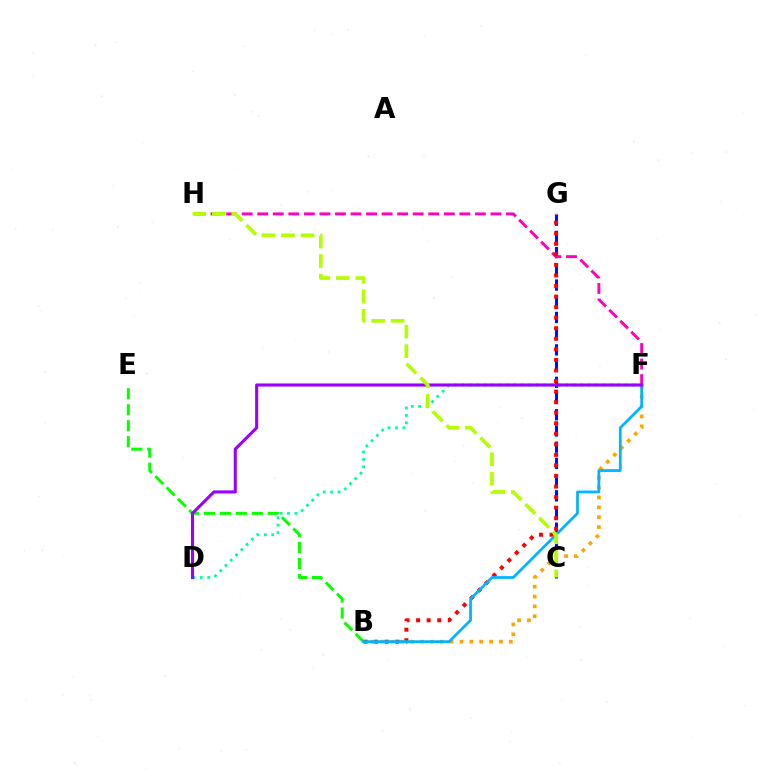{('B', 'E'): [{'color': '#08ff00', 'line_style': 'dashed', 'thickness': 2.17}], ('C', 'G'): [{'color': '#0010ff', 'line_style': 'dashed', 'thickness': 2.2}], ('B', 'F'): [{'color': '#ffa500', 'line_style': 'dotted', 'thickness': 2.68}, {'color': '#00b5ff', 'line_style': 'solid', 'thickness': 1.99}], ('D', 'F'): [{'color': '#00ff9d', 'line_style': 'dotted', 'thickness': 2.02}, {'color': '#9b00ff', 'line_style': 'solid', 'thickness': 2.23}], ('F', 'H'): [{'color': '#ff00bd', 'line_style': 'dashed', 'thickness': 2.11}], ('B', 'G'): [{'color': '#ff0000', 'line_style': 'dotted', 'thickness': 2.87}], ('C', 'H'): [{'color': '#b3ff00', 'line_style': 'dashed', 'thickness': 2.65}]}